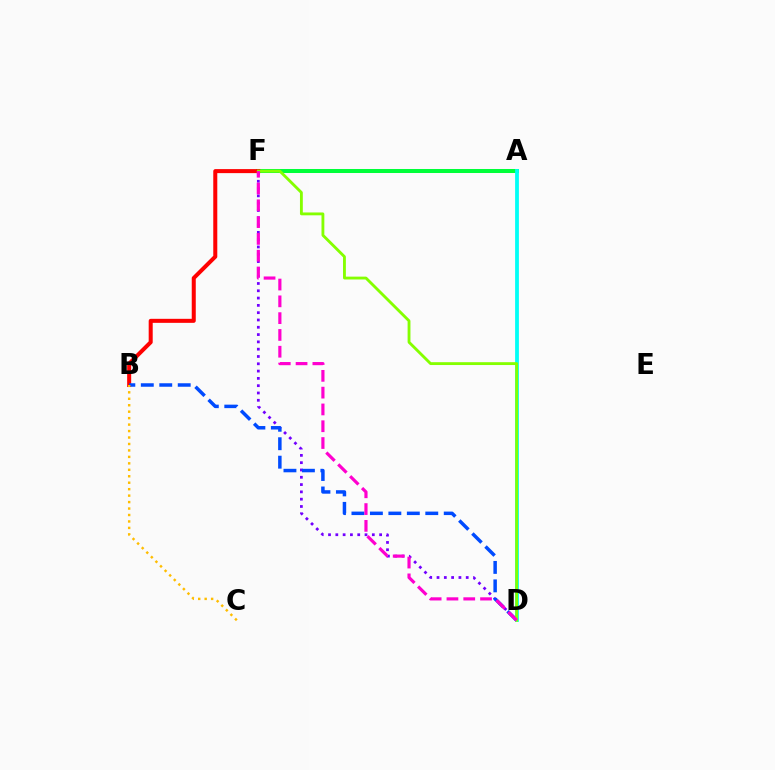{('A', 'F'): [{'color': '#00ff39', 'line_style': 'solid', 'thickness': 2.89}], ('B', 'F'): [{'color': '#ff0000', 'line_style': 'solid', 'thickness': 2.9}], ('A', 'D'): [{'color': '#00fff6', 'line_style': 'solid', 'thickness': 2.73}], ('D', 'F'): [{'color': '#7200ff', 'line_style': 'dotted', 'thickness': 1.98}, {'color': '#84ff00', 'line_style': 'solid', 'thickness': 2.05}, {'color': '#ff00cf', 'line_style': 'dashed', 'thickness': 2.28}], ('B', 'D'): [{'color': '#004bff', 'line_style': 'dashed', 'thickness': 2.51}], ('B', 'C'): [{'color': '#ffbd00', 'line_style': 'dotted', 'thickness': 1.75}]}